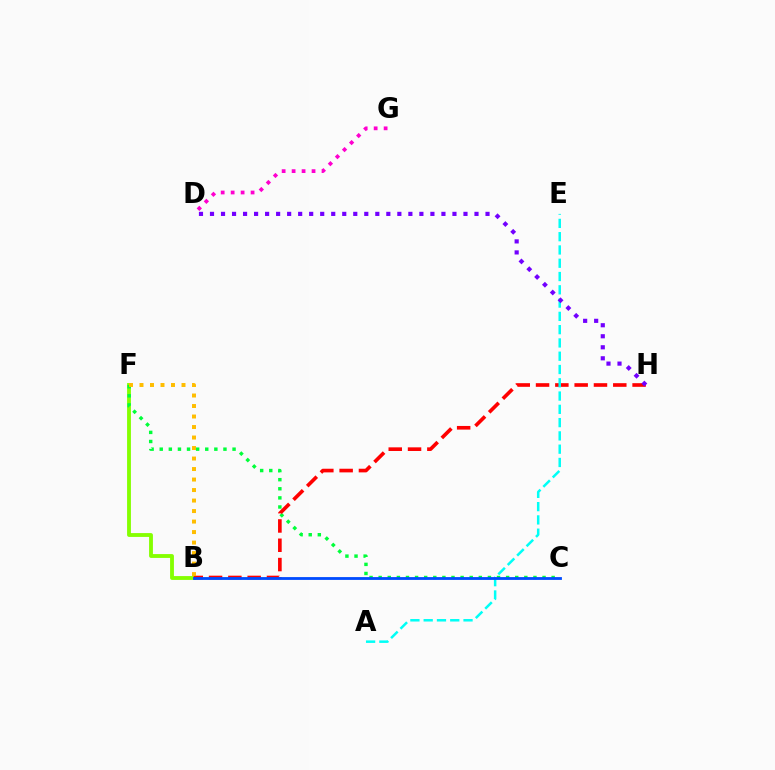{('D', 'G'): [{'color': '#ff00cf', 'line_style': 'dotted', 'thickness': 2.71}], ('B', 'F'): [{'color': '#84ff00', 'line_style': 'solid', 'thickness': 2.76}, {'color': '#ffbd00', 'line_style': 'dotted', 'thickness': 2.85}], ('C', 'F'): [{'color': '#00ff39', 'line_style': 'dotted', 'thickness': 2.47}], ('B', 'H'): [{'color': '#ff0000', 'line_style': 'dashed', 'thickness': 2.62}], ('A', 'E'): [{'color': '#00fff6', 'line_style': 'dashed', 'thickness': 1.8}], ('B', 'C'): [{'color': '#004bff', 'line_style': 'solid', 'thickness': 2.03}], ('D', 'H'): [{'color': '#7200ff', 'line_style': 'dotted', 'thickness': 2.99}]}